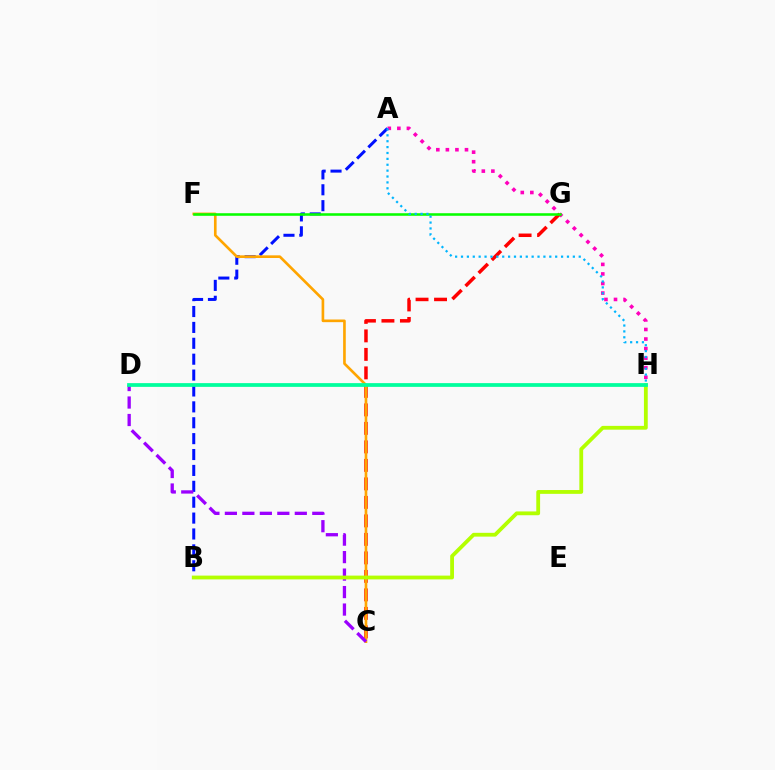{('A', 'H'): [{'color': '#ff00bd', 'line_style': 'dotted', 'thickness': 2.6}, {'color': '#00b5ff', 'line_style': 'dotted', 'thickness': 1.6}], ('C', 'G'): [{'color': '#ff0000', 'line_style': 'dashed', 'thickness': 2.51}], ('A', 'B'): [{'color': '#0010ff', 'line_style': 'dashed', 'thickness': 2.16}], ('C', 'F'): [{'color': '#ffa500', 'line_style': 'solid', 'thickness': 1.91}], ('F', 'G'): [{'color': '#08ff00', 'line_style': 'solid', 'thickness': 1.85}], ('C', 'D'): [{'color': '#9b00ff', 'line_style': 'dashed', 'thickness': 2.37}], ('B', 'H'): [{'color': '#b3ff00', 'line_style': 'solid', 'thickness': 2.74}], ('D', 'H'): [{'color': '#00ff9d', 'line_style': 'solid', 'thickness': 2.7}]}